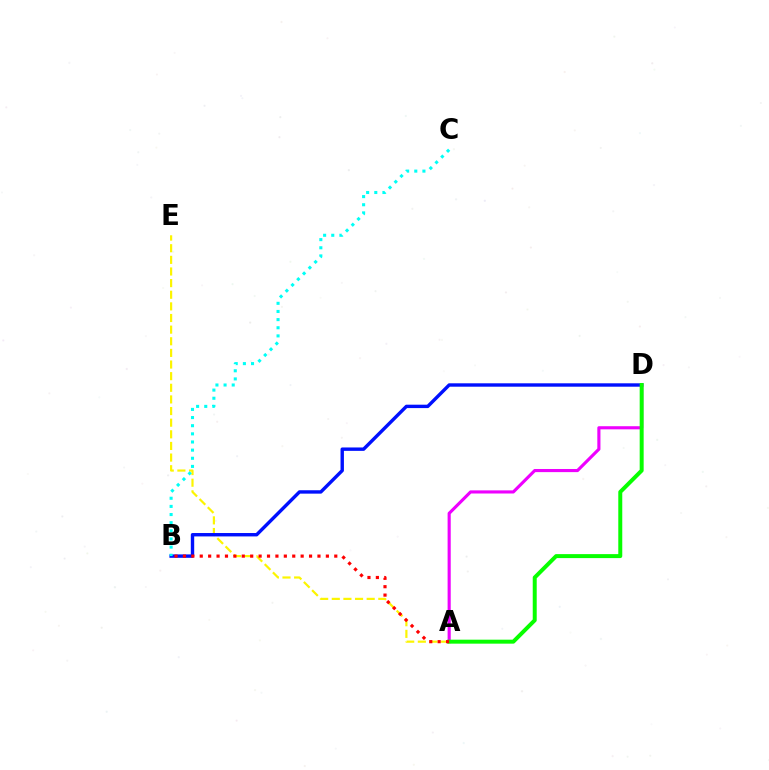{('A', 'E'): [{'color': '#fcf500', 'line_style': 'dashed', 'thickness': 1.58}], ('B', 'D'): [{'color': '#0010ff', 'line_style': 'solid', 'thickness': 2.45}], ('A', 'D'): [{'color': '#ee00ff', 'line_style': 'solid', 'thickness': 2.25}, {'color': '#08ff00', 'line_style': 'solid', 'thickness': 2.86}], ('B', 'C'): [{'color': '#00fff6', 'line_style': 'dotted', 'thickness': 2.21}], ('A', 'B'): [{'color': '#ff0000', 'line_style': 'dotted', 'thickness': 2.28}]}